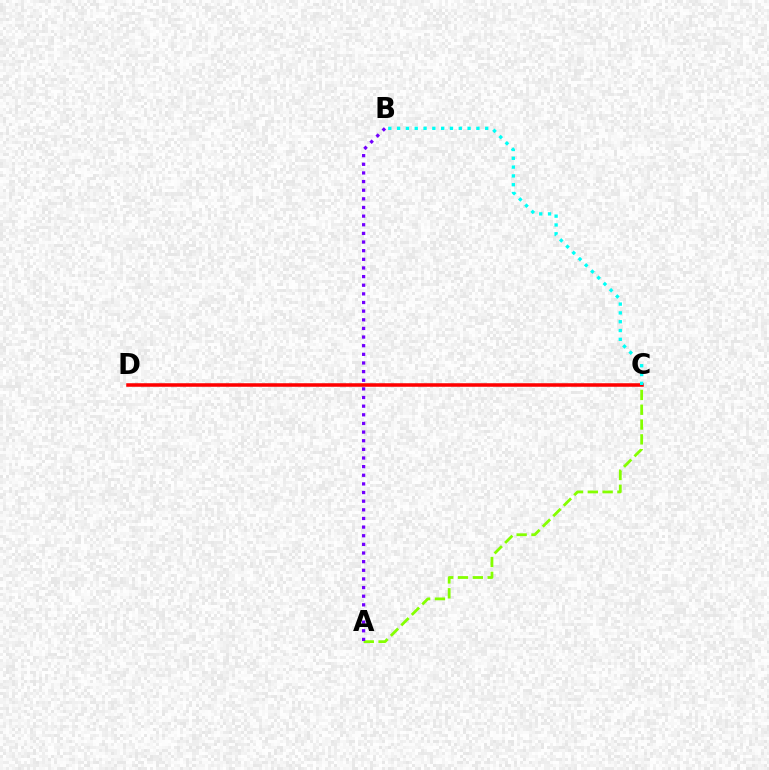{('A', 'C'): [{'color': '#84ff00', 'line_style': 'dashed', 'thickness': 2.01}], ('A', 'B'): [{'color': '#7200ff', 'line_style': 'dotted', 'thickness': 2.35}], ('C', 'D'): [{'color': '#ff0000', 'line_style': 'solid', 'thickness': 2.54}], ('B', 'C'): [{'color': '#00fff6', 'line_style': 'dotted', 'thickness': 2.39}]}